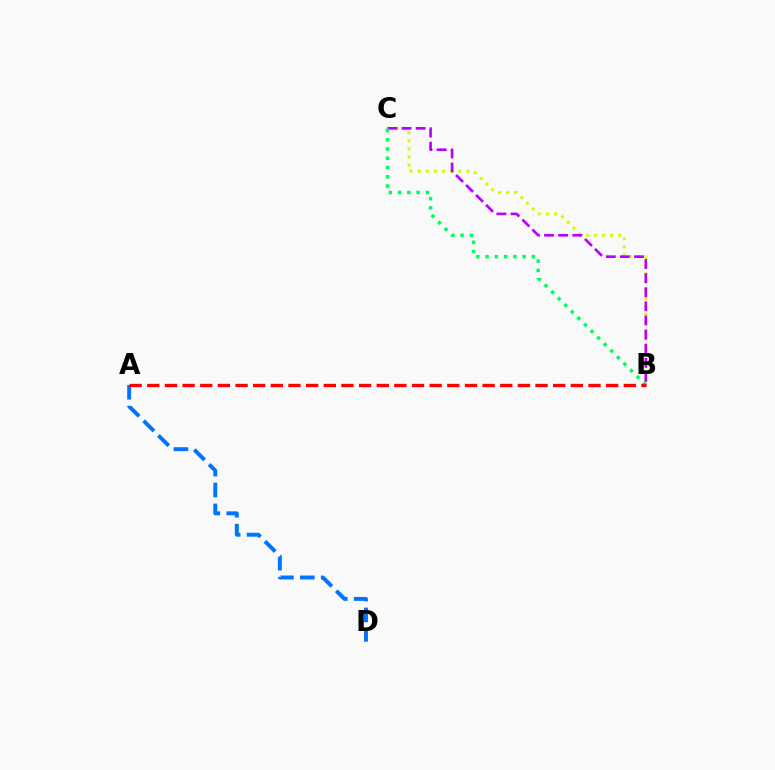{('B', 'C'): [{'color': '#d1ff00', 'line_style': 'dotted', 'thickness': 2.2}, {'color': '#b900ff', 'line_style': 'dashed', 'thickness': 1.92}, {'color': '#00ff5c', 'line_style': 'dotted', 'thickness': 2.52}], ('A', 'D'): [{'color': '#0074ff', 'line_style': 'dashed', 'thickness': 2.84}], ('A', 'B'): [{'color': '#ff0000', 'line_style': 'dashed', 'thickness': 2.4}]}